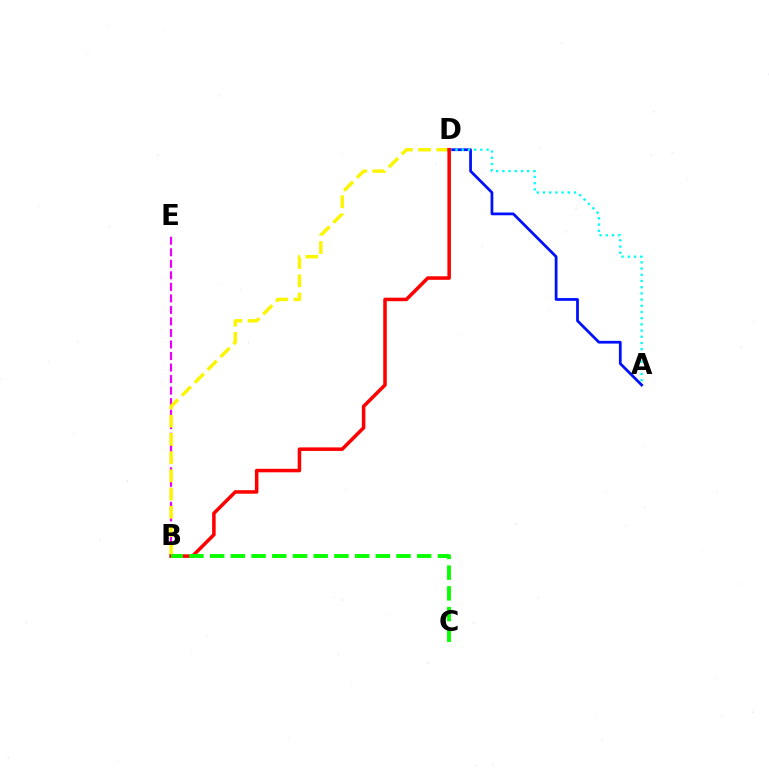{('B', 'E'): [{'color': '#ee00ff', 'line_style': 'dashed', 'thickness': 1.57}], ('B', 'D'): [{'color': '#fcf500', 'line_style': 'dashed', 'thickness': 2.47}, {'color': '#ff0000', 'line_style': 'solid', 'thickness': 2.54}], ('A', 'D'): [{'color': '#0010ff', 'line_style': 'solid', 'thickness': 1.98}, {'color': '#00fff6', 'line_style': 'dotted', 'thickness': 1.68}], ('B', 'C'): [{'color': '#08ff00', 'line_style': 'dashed', 'thickness': 2.81}]}